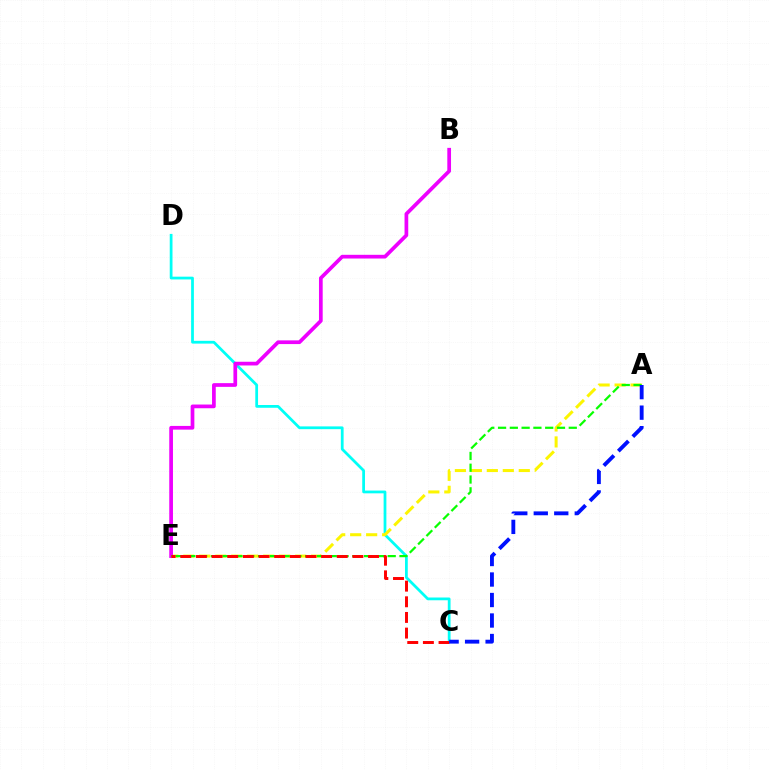{('C', 'D'): [{'color': '#00fff6', 'line_style': 'solid', 'thickness': 1.99}], ('A', 'E'): [{'color': '#fcf500', 'line_style': 'dashed', 'thickness': 2.17}, {'color': '#08ff00', 'line_style': 'dashed', 'thickness': 1.6}], ('B', 'E'): [{'color': '#ee00ff', 'line_style': 'solid', 'thickness': 2.67}], ('C', 'E'): [{'color': '#ff0000', 'line_style': 'dashed', 'thickness': 2.13}], ('A', 'C'): [{'color': '#0010ff', 'line_style': 'dashed', 'thickness': 2.78}]}